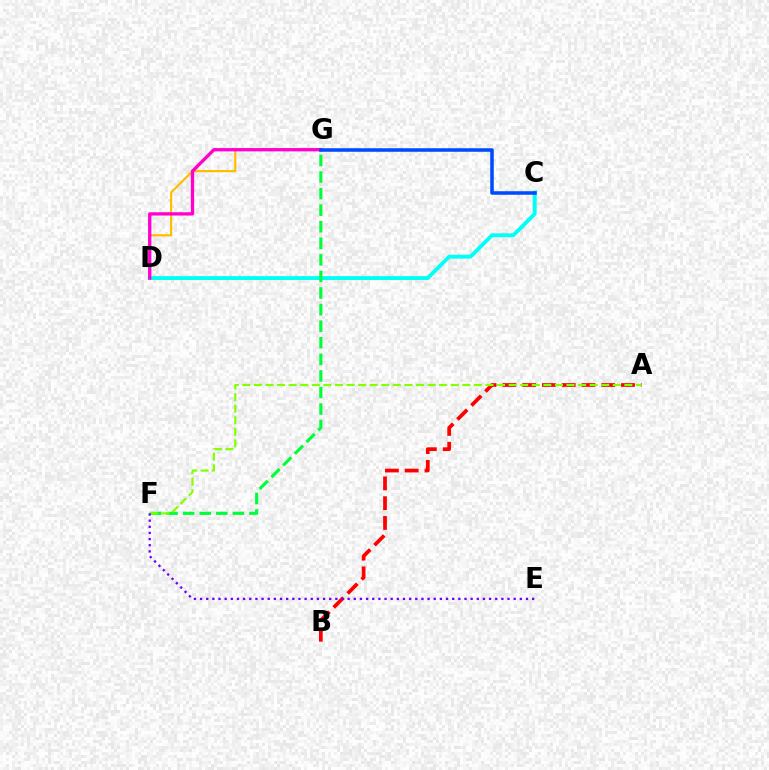{('D', 'G'): [{'color': '#ffbd00', 'line_style': 'solid', 'thickness': 1.57}, {'color': '#ff00cf', 'line_style': 'solid', 'thickness': 2.38}], ('C', 'D'): [{'color': '#00fff6', 'line_style': 'solid', 'thickness': 2.77}], ('A', 'B'): [{'color': '#ff0000', 'line_style': 'dashed', 'thickness': 2.69}], ('F', 'G'): [{'color': '#00ff39', 'line_style': 'dashed', 'thickness': 2.25}], ('A', 'F'): [{'color': '#84ff00', 'line_style': 'dashed', 'thickness': 1.57}], ('C', 'G'): [{'color': '#004bff', 'line_style': 'solid', 'thickness': 2.55}], ('E', 'F'): [{'color': '#7200ff', 'line_style': 'dotted', 'thickness': 1.67}]}